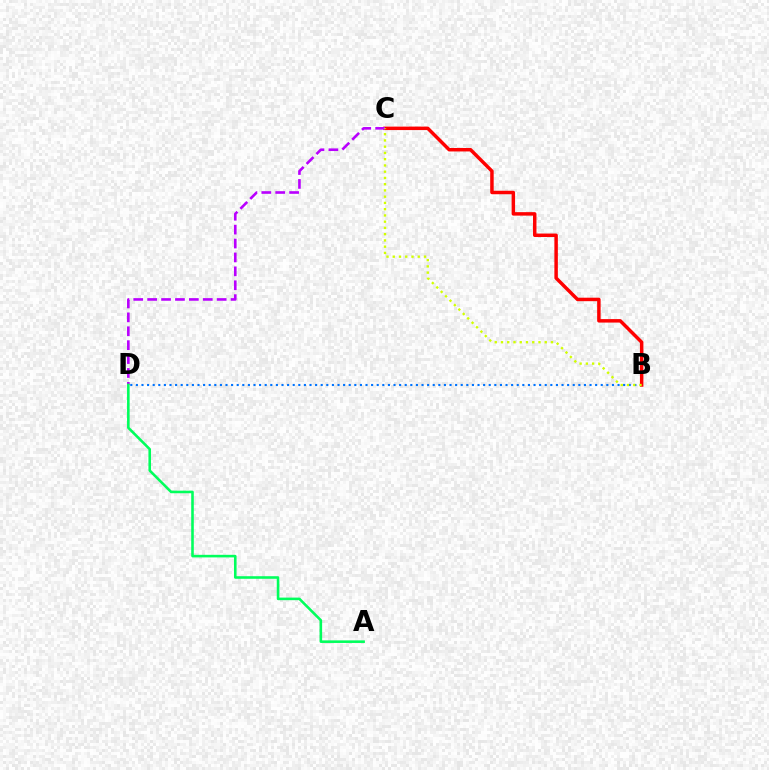{('B', 'D'): [{'color': '#0074ff', 'line_style': 'dotted', 'thickness': 1.52}], ('B', 'C'): [{'color': '#ff0000', 'line_style': 'solid', 'thickness': 2.5}, {'color': '#d1ff00', 'line_style': 'dotted', 'thickness': 1.7}], ('C', 'D'): [{'color': '#b900ff', 'line_style': 'dashed', 'thickness': 1.89}], ('A', 'D'): [{'color': '#00ff5c', 'line_style': 'solid', 'thickness': 1.86}]}